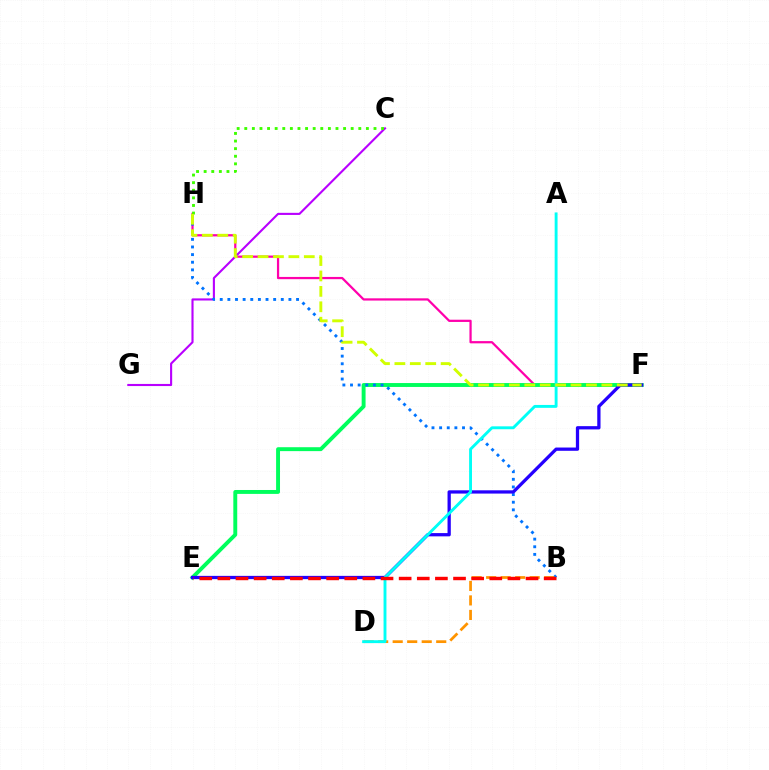{('F', 'H'): [{'color': '#ff00ac', 'line_style': 'solid', 'thickness': 1.61}, {'color': '#d1ff00', 'line_style': 'dashed', 'thickness': 2.09}], ('E', 'F'): [{'color': '#00ff5c', 'line_style': 'solid', 'thickness': 2.81}, {'color': '#2500ff', 'line_style': 'solid', 'thickness': 2.35}], ('C', 'G'): [{'color': '#b900ff', 'line_style': 'solid', 'thickness': 1.52}], ('B', 'H'): [{'color': '#0074ff', 'line_style': 'dotted', 'thickness': 2.07}], ('B', 'D'): [{'color': '#ff9400', 'line_style': 'dashed', 'thickness': 1.97}], ('C', 'H'): [{'color': '#3dff00', 'line_style': 'dotted', 'thickness': 2.07}], ('A', 'D'): [{'color': '#00fff6', 'line_style': 'solid', 'thickness': 2.08}], ('B', 'E'): [{'color': '#ff0000', 'line_style': 'dashed', 'thickness': 2.46}]}